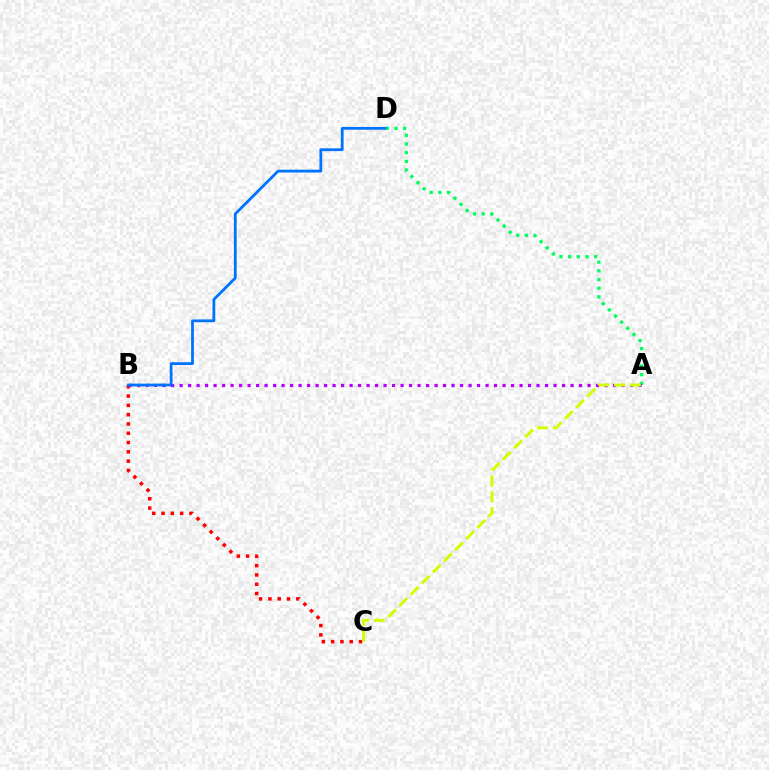{('B', 'C'): [{'color': '#ff0000', 'line_style': 'dotted', 'thickness': 2.53}], ('A', 'D'): [{'color': '#00ff5c', 'line_style': 'dotted', 'thickness': 2.36}], ('A', 'B'): [{'color': '#b900ff', 'line_style': 'dotted', 'thickness': 2.31}], ('A', 'C'): [{'color': '#d1ff00', 'line_style': 'dashed', 'thickness': 2.14}], ('B', 'D'): [{'color': '#0074ff', 'line_style': 'solid', 'thickness': 2.01}]}